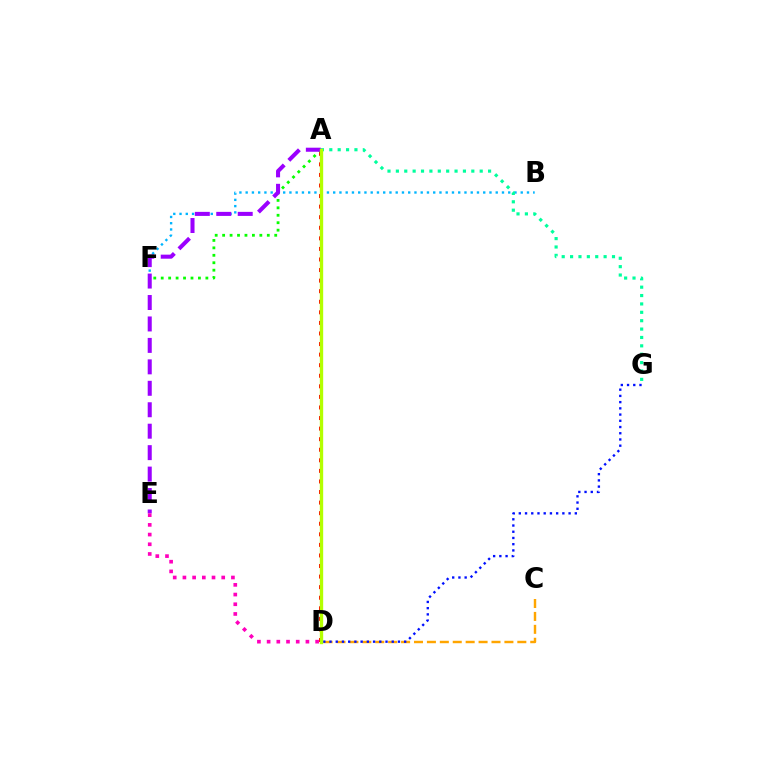{('A', 'D'): [{'color': '#ff0000', 'line_style': 'dotted', 'thickness': 2.87}, {'color': '#b3ff00', 'line_style': 'solid', 'thickness': 2.42}], ('A', 'F'): [{'color': '#08ff00', 'line_style': 'dotted', 'thickness': 2.02}], ('B', 'F'): [{'color': '#00b5ff', 'line_style': 'dotted', 'thickness': 1.7}], ('A', 'G'): [{'color': '#00ff9d', 'line_style': 'dotted', 'thickness': 2.28}], ('C', 'D'): [{'color': '#ffa500', 'line_style': 'dashed', 'thickness': 1.75}], ('A', 'E'): [{'color': '#9b00ff', 'line_style': 'dashed', 'thickness': 2.91}], ('D', 'E'): [{'color': '#ff00bd', 'line_style': 'dotted', 'thickness': 2.64}], ('D', 'G'): [{'color': '#0010ff', 'line_style': 'dotted', 'thickness': 1.69}]}